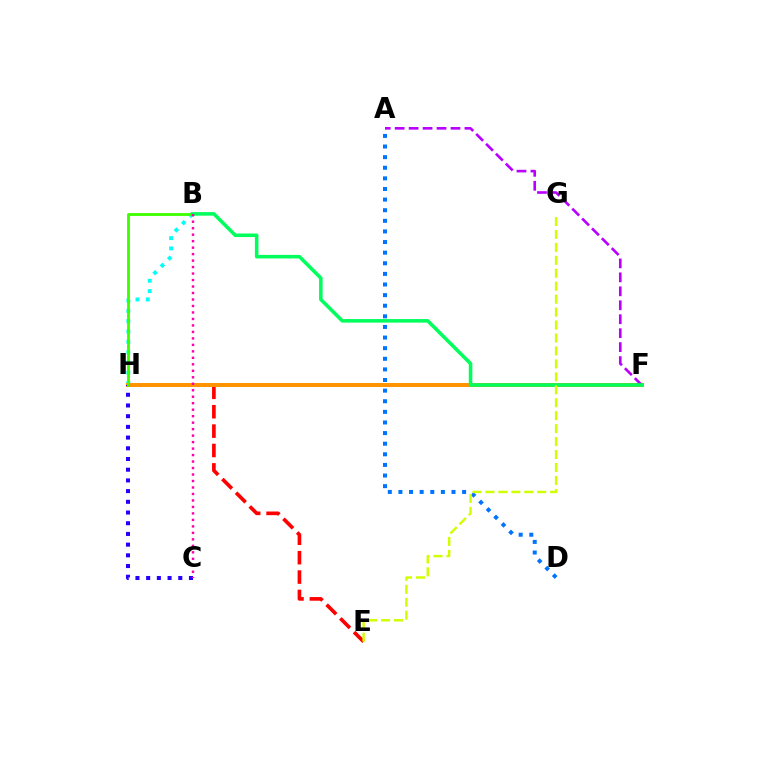{('A', 'D'): [{'color': '#0074ff', 'line_style': 'dotted', 'thickness': 2.88}], ('B', 'H'): [{'color': '#00fff6', 'line_style': 'dotted', 'thickness': 2.8}, {'color': '#3dff00', 'line_style': 'solid', 'thickness': 2.04}], ('E', 'H'): [{'color': '#ff0000', 'line_style': 'dashed', 'thickness': 2.63}], ('F', 'H'): [{'color': '#ff9400', 'line_style': 'solid', 'thickness': 2.87}], ('A', 'F'): [{'color': '#b900ff', 'line_style': 'dashed', 'thickness': 1.9}], ('C', 'H'): [{'color': '#2500ff', 'line_style': 'dotted', 'thickness': 2.91}], ('B', 'F'): [{'color': '#00ff5c', 'line_style': 'solid', 'thickness': 2.55}], ('E', 'G'): [{'color': '#d1ff00', 'line_style': 'dashed', 'thickness': 1.76}], ('B', 'C'): [{'color': '#ff00ac', 'line_style': 'dotted', 'thickness': 1.76}]}